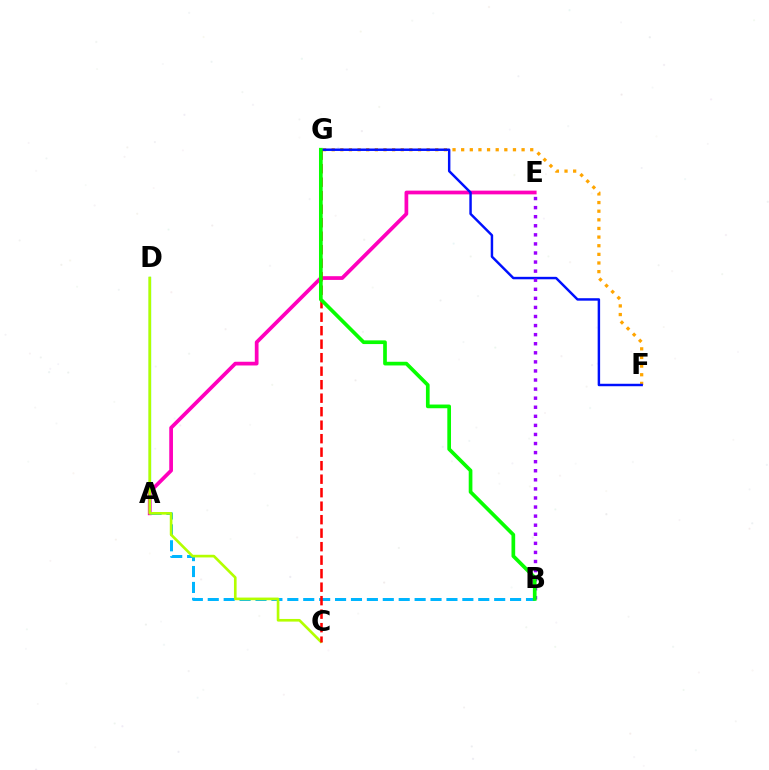{('A', 'D'): [{'color': '#00ff9d', 'line_style': 'solid', 'thickness': 1.65}], ('F', 'G'): [{'color': '#ffa500', 'line_style': 'dotted', 'thickness': 2.35}, {'color': '#0010ff', 'line_style': 'solid', 'thickness': 1.77}], ('A', 'E'): [{'color': '#ff00bd', 'line_style': 'solid', 'thickness': 2.68}], ('A', 'B'): [{'color': '#00b5ff', 'line_style': 'dashed', 'thickness': 2.16}], ('C', 'D'): [{'color': '#b3ff00', 'line_style': 'solid', 'thickness': 1.91}], ('C', 'G'): [{'color': '#ff0000', 'line_style': 'dashed', 'thickness': 1.83}], ('B', 'E'): [{'color': '#9b00ff', 'line_style': 'dotted', 'thickness': 2.47}], ('B', 'G'): [{'color': '#08ff00', 'line_style': 'solid', 'thickness': 2.66}]}